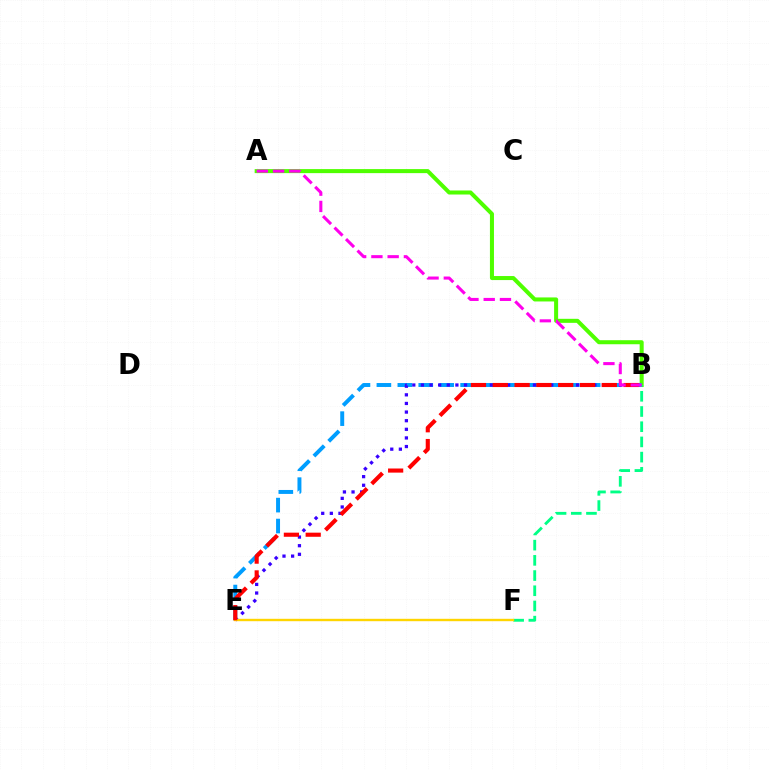{('A', 'B'): [{'color': '#4fff00', 'line_style': 'solid', 'thickness': 2.9}, {'color': '#ff00ed', 'line_style': 'dashed', 'thickness': 2.21}], ('B', 'F'): [{'color': '#00ff86', 'line_style': 'dashed', 'thickness': 2.07}], ('B', 'E'): [{'color': '#009eff', 'line_style': 'dashed', 'thickness': 2.84}, {'color': '#3700ff', 'line_style': 'dotted', 'thickness': 2.34}, {'color': '#ff0000', 'line_style': 'dashed', 'thickness': 2.96}], ('E', 'F'): [{'color': '#ffd500', 'line_style': 'solid', 'thickness': 1.72}]}